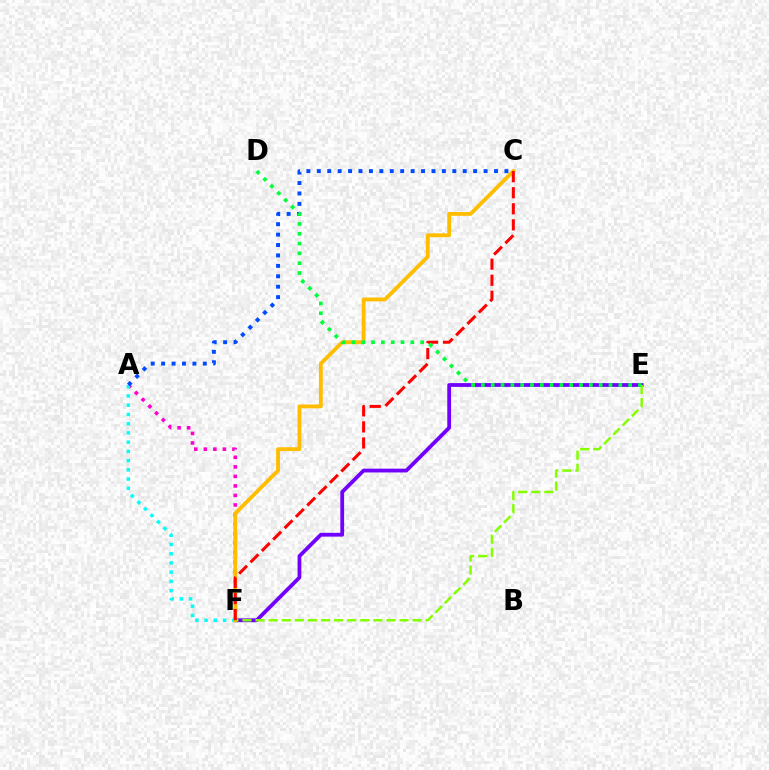{('A', 'F'): [{'color': '#ff00cf', 'line_style': 'dotted', 'thickness': 2.59}, {'color': '#00fff6', 'line_style': 'dotted', 'thickness': 2.51}], ('E', 'F'): [{'color': '#7200ff', 'line_style': 'solid', 'thickness': 2.73}, {'color': '#84ff00', 'line_style': 'dashed', 'thickness': 1.78}], ('C', 'F'): [{'color': '#ffbd00', 'line_style': 'solid', 'thickness': 2.76}, {'color': '#ff0000', 'line_style': 'dashed', 'thickness': 2.18}], ('A', 'C'): [{'color': '#004bff', 'line_style': 'dotted', 'thickness': 2.83}], ('D', 'E'): [{'color': '#00ff39', 'line_style': 'dotted', 'thickness': 2.67}]}